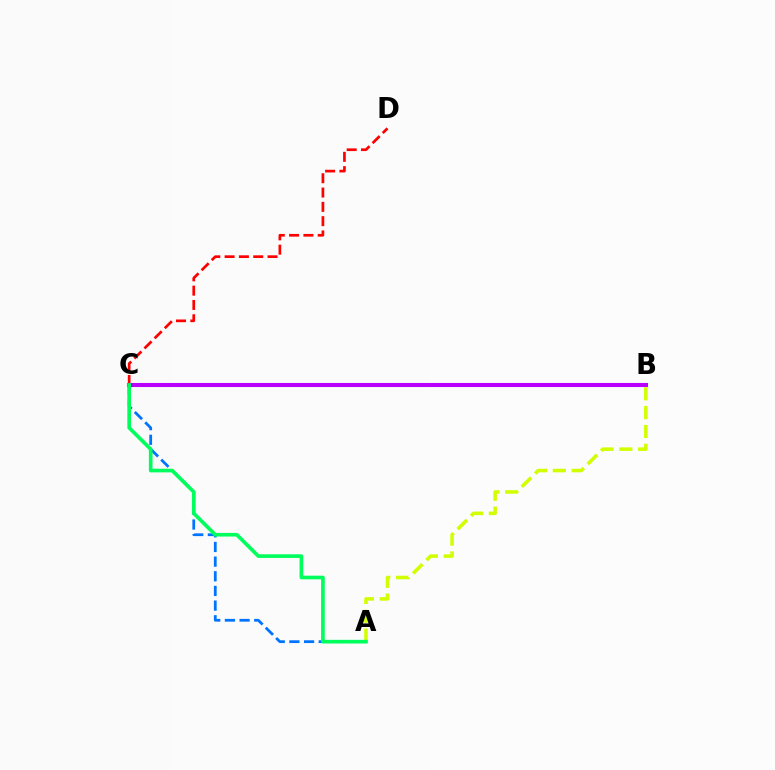{('C', 'D'): [{'color': '#ff0000', 'line_style': 'dashed', 'thickness': 1.94}], ('B', 'C'): [{'color': '#b900ff', 'line_style': 'solid', 'thickness': 2.93}], ('A', 'C'): [{'color': '#0074ff', 'line_style': 'dashed', 'thickness': 1.99}, {'color': '#00ff5c', 'line_style': 'solid', 'thickness': 2.63}], ('A', 'B'): [{'color': '#d1ff00', 'line_style': 'dashed', 'thickness': 2.56}]}